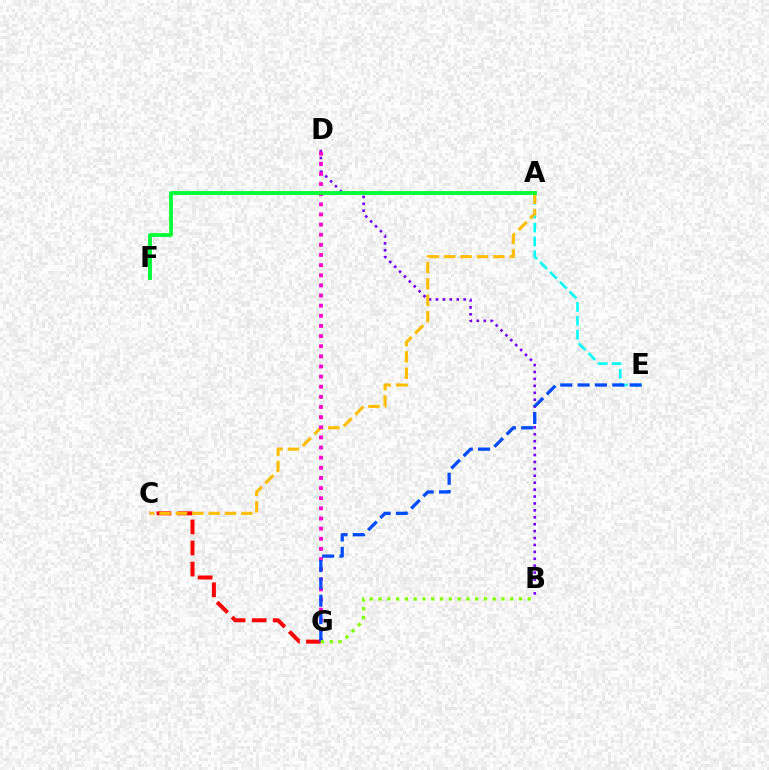{('A', 'E'): [{'color': '#00fff6', 'line_style': 'dashed', 'thickness': 1.88}], ('B', 'D'): [{'color': '#7200ff', 'line_style': 'dotted', 'thickness': 1.88}], ('C', 'G'): [{'color': '#ff0000', 'line_style': 'dashed', 'thickness': 2.86}], ('A', 'C'): [{'color': '#ffbd00', 'line_style': 'dashed', 'thickness': 2.22}], ('D', 'G'): [{'color': '#ff00cf', 'line_style': 'dotted', 'thickness': 2.75}], ('A', 'F'): [{'color': '#00ff39', 'line_style': 'solid', 'thickness': 2.76}], ('E', 'G'): [{'color': '#004bff', 'line_style': 'dashed', 'thickness': 2.35}], ('B', 'G'): [{'color': '#84ff00', 'line_style': 'dotted', 'thickness': 2.39}]}